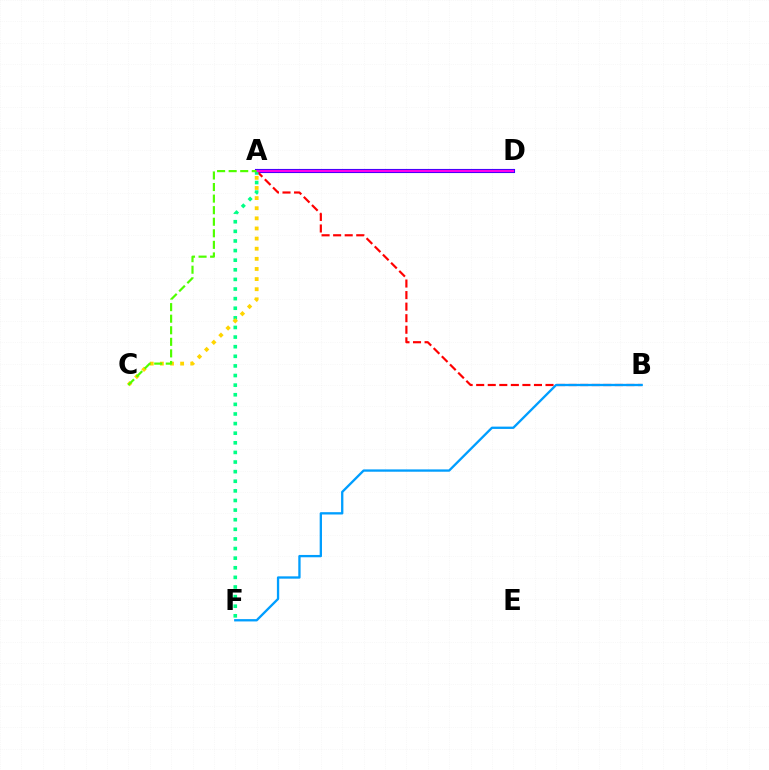{('A', 'D'): [{'color': '#3700ff', 'line_style': 'solid', 'thickness': 2.96}, {'color': '#ff00ed', 'line_style': 'solid', 'thickness': 1.6}], ('A', 'B'): [{'color': '#ff0000', 'line_style': 'dashed', 'thickness': 1.57}], ('A', 'F'): [{'color': '#00ff86', 'line_style': 'dotted', 'thickness': 2.61}], ('B', 'F'): [{'color': '#009eff', 'line_style': 'solid', 'thickness': 1.67}], ('A', 'C'): [{'color': '#ffd500', 'line_style': 'dotted', 'thickness': 2.75}, {'color': '#4fff00', 'line_style': 'dashed', 'thickness': 1.57}]}